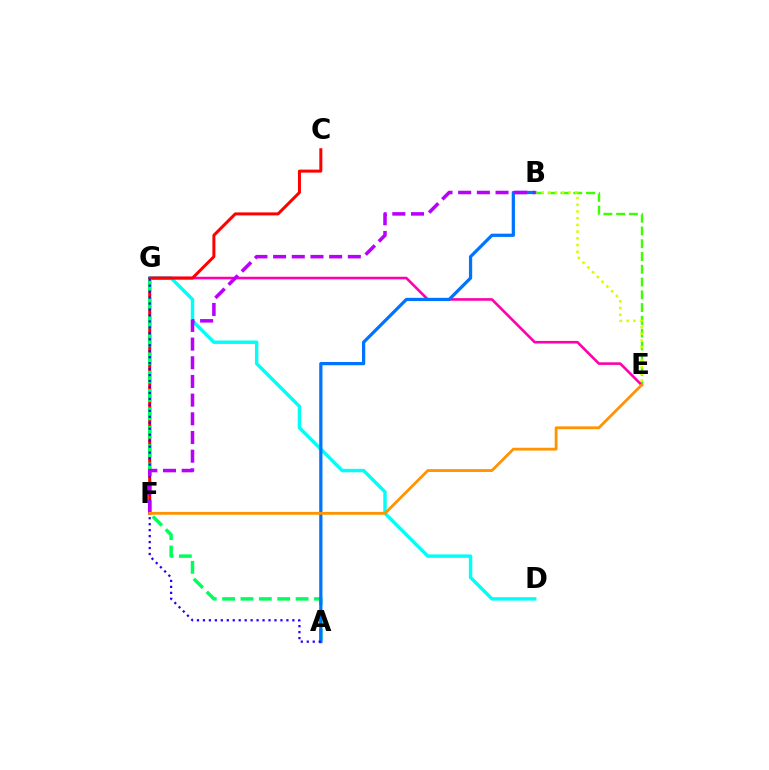{('D', 'G'): [{'color': '#00fff6', 'line_style': 'solid', 'thickness': 2.47}], ('B', 'E'): [{'color': '#3dff00', 'line_style': 'dashed', 'thickness': 1.73}, {'color': '#d1ff00', 'line_style': 'dotted', 'thickness': 1.83}], ('E', 'G'): [{'color': '#ff00ac', 'line_style': 'solid', 'thickness': 1.88}], ('C', 'F'): [{'color': '#ff0000', 'line_style': 'solid', 'thickness': 2.16}], ('A', 'G'): [{'color': '#00ff5c', 'line_style': 'dashed', 'thickness': 2.5}, {'color': '#2500ff', 'line_style': 'dotted', 'thickness': 1.62}], ('A', 'B'): [{'color': '#0074ff', 'line_style': 'solid', 'thickness': 2.33}], ('B', 'F'): [{'color': '#b900ff', 'line_style': 'dashed', 'thickness': 2.54}], ('E', 'F'): [{'color': '#ff9400', 'line_style': 'solid', 'thickness': 2.03}]}